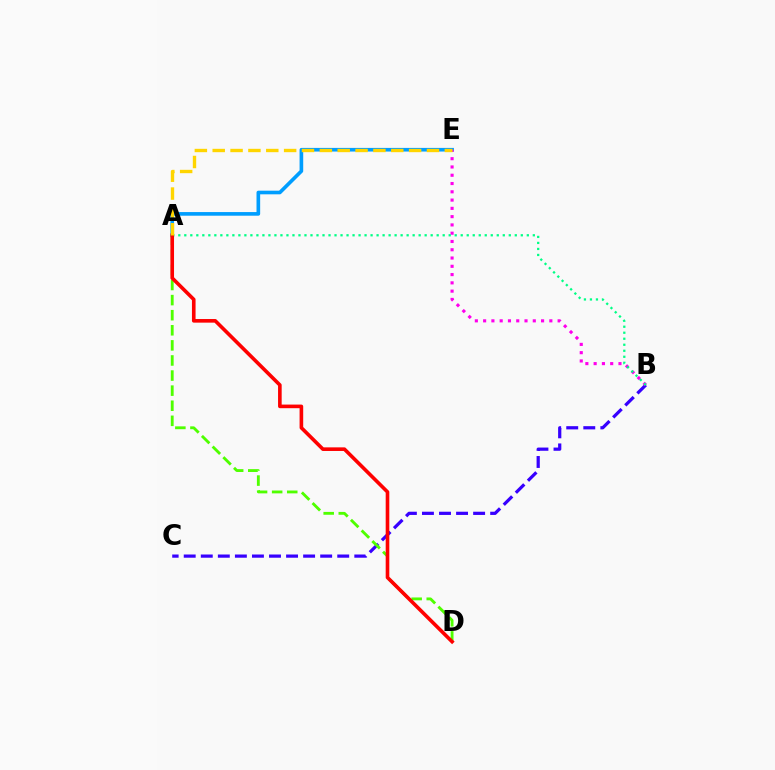{('A', 'E'): [{'color': '#009eff', 'line_style': 'solid', 'thickness': 2.62}, {'color': '#ffd500', 'line_style': 'dashed', 'thickness': 2.43}], ('B', 'C'): [{'color': '#3700ff', 'line_style': 'dashed', 'thickness': 2.32}], ('A', 'D'): [{'color': '#4fff00', 'line_style': 'dashed', 'thickness': 2.05}, {'color': '#ff0000', 'line_style': 'solid', 'thickness': 2.61}], ('B', 'E'): [{'color': '#ff00ed', 'line_style': 'dotted', 'thickness': 2.25}], ('A', 'B'): [{'color': '#00ff86', 'line_style': 'dotted', 'thickness': 1.63}]}